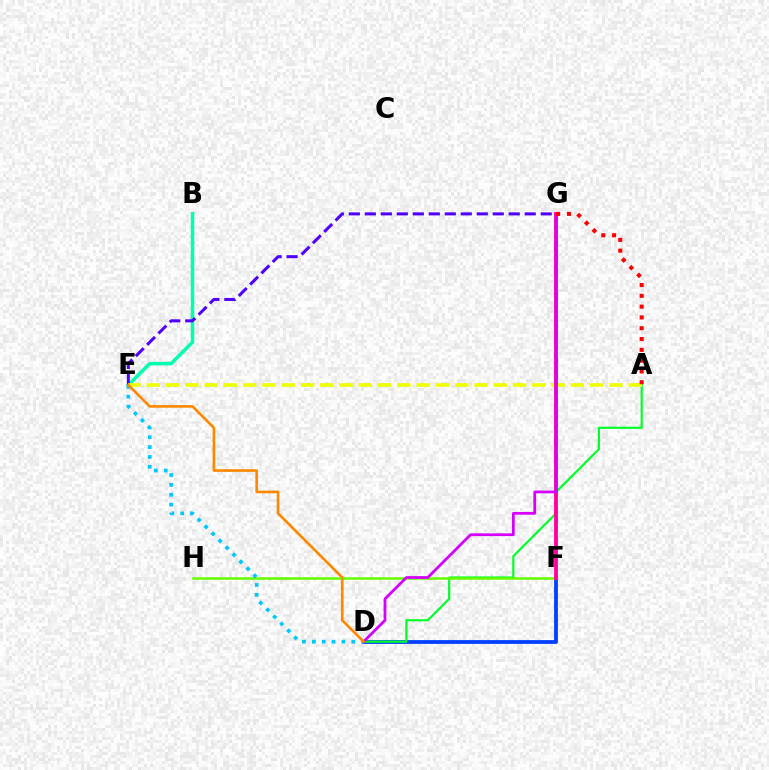{('D', 'F'): [{'color': '#003fff', 'line_style': 'solid', 'thickness': 2.72}], ('B', 'E'): [{'color': '#00ffaf', 'line_style': 'solid', 'thickness': 2.53}], ('E', 'G'): [{'color': '#4f00ff', 'line_style': 'dashed', 'thickness': 2.17}], ('A', 'D'): [{'color': '#00ff27', 'line_style': 'solid', 'thickness': 1.56}], ('A', 'E'): [{'color': '#eeff00', 'line_style': 'dashed', 'thickness': 2.62}], ('F', 'H'): [{'color': '#66ff00', 'line_style': 'solid', 'thickness': 1.81}], ('F', 'G'): [{'color': '#ff00a0', 'line_style': 'solid', 'thickness': 2.76}], ('D', 'E'): [{'color': '#00c7ff', 'line_style': 'dotted', 'thickness': 2.68}, {'color': '#ff8800', 'line_style': 'solid', 'thickness': 1.9}], ('D', 'G'): [{'color': '#d600ff', 'line_style': 'solid', 'thickness': 1.99}], ('A', 'G'): [{'color': '#ff0000', 'line_style': 'dotted', 'thickness': 2.93}]}